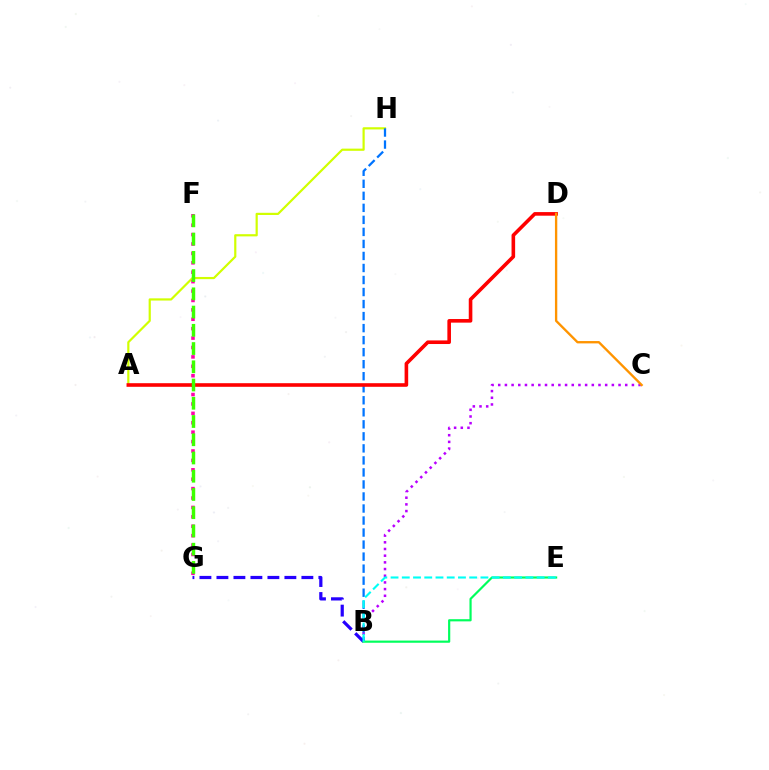{('A', 'H'): [{'color': '#d1ff00', 'line_style': 'solid', 'thickness': 1.58}], ('B', 'H'): [{'color': '#0074ff', 'line_style': 'dashed', 'thickness': 1.63}], ('B', 'C'): [{'color': '#b900ff', 'line_style': 'dotted', 'thickness': 1.82}], ('B', 'G'): [{'color': '#2500ff', 'line_style': 'dashed', 'thickness': 2.31}], ('F', 'G'): [{'color': '#ff00ac', 'line_style': 'dotted', 'thickness': 2.56}, {'color': '#3dff00', 'line_style': 'dashed', 'thickness': 2.48}], ('A', 'D'): [{'color': '#ff0000', 'line_style': 'solid', 'thickness': 2.59}], ('C', 'D'): [{'color': '#ff9400', 'line_style': 'solid', 'thickness': 1.69}], ('B', 'E'): [{'color': '#00ff5c', 'line_style': 'solid', 'thickness': 1.57}, {'color': '#00fff6', 'line_style': 'dashed', 'thickness': 1.53}]}